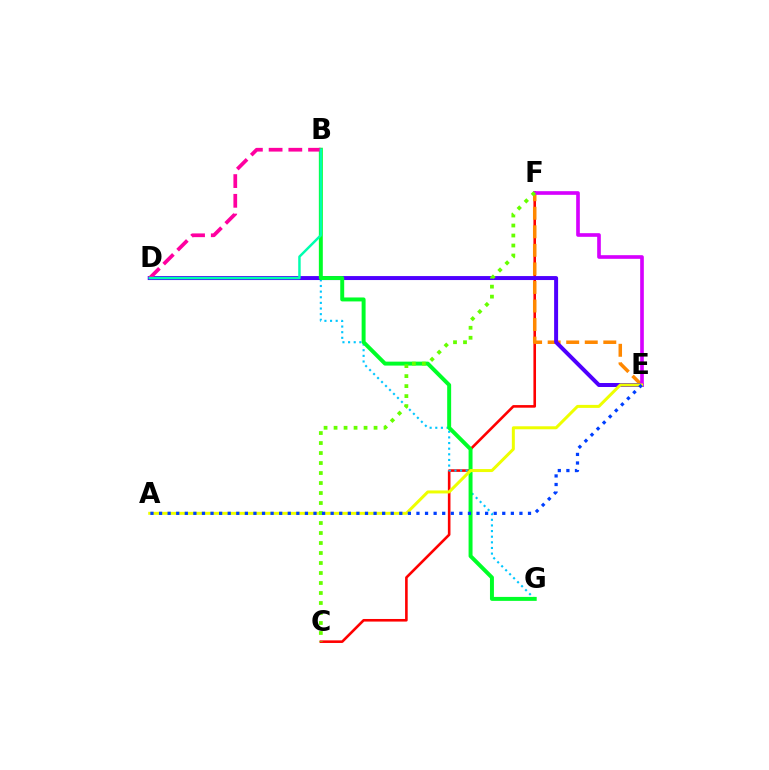{('C', 'F'): [{'color': '#ff0000', 'line_style': 'solid', 'thickness': 1.87}, {'color': '#66ff00', 'line_style': 'dotted', 'thickness': 2.72}], ('E', 'F'): [{'color': '#ff8800', 'line_style': 'dashed', 'thickness': 2.52}, {'color': '#d600ff', 'line_style': 'solid', 'thickness': 2.63}], ('B', 'G'): [{'color': '#00c7ff', 'line_style': 'dotted', 'thickness': 1.53}, {'color': '#00ff27', 'line_style': 'solid', 'thickness': 2.85}], ('D', 'E'): [{'color': '#4f00ff', 'line_style': 'solid', 'thickness': 2.87}], ('B', 'D'): [{'color': '#ff00a0', 'line_style': 'dashed', 'thickness': 2.68}, {'color': '#00ffaf', 'line_style': 'solid', 'thickness': 1.77}], ('A', 'E'): [{'color': '#eeff00', 'line_style': 'solid', 'thickness': 2.16}, {'color': '#003fff', 'line_style': 'dotted', 'thickness': 2.33}]}